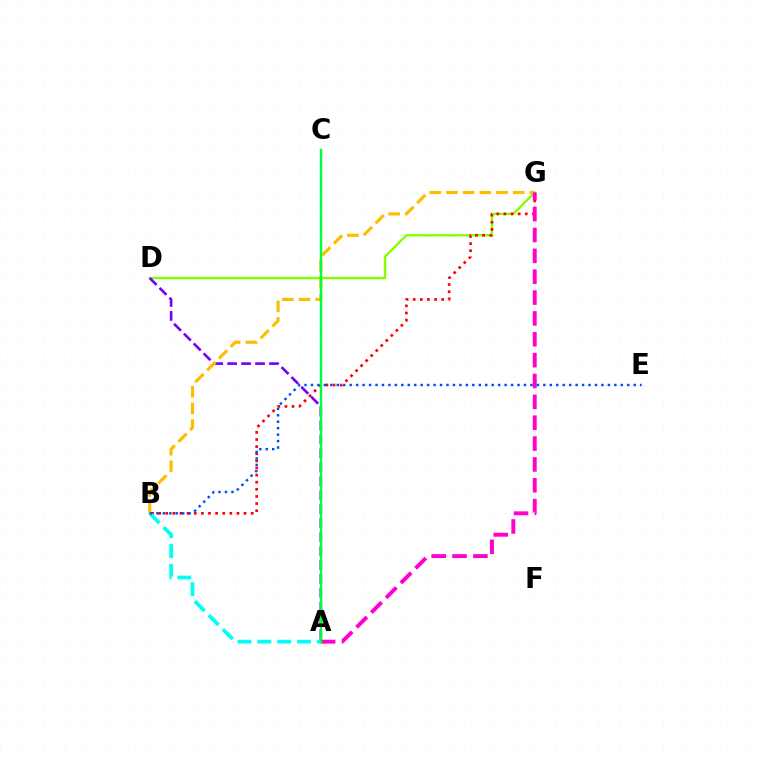{('D', 'G'): [{'color': '#84ff00', 'line_style': 'solid', 'thickness': 1.72}], ('B', 'G'): [{'color': '#ff0000', 'line_style': 'dotted', 'thickness': 1.93}, {'color': '#ffbd00', 'line_style': 'dashed', 'thickness': 2.27}], ('A', 'D'): [{'color': '#7200ff', 'line_style': 'dashed', 'thickness': 1.89}], ('A', 'B'): [{'color': '#00fff6', 'line_style': 'dashed', 'thickness': 2.7}], ('A', 'G'): [{'color': '#ff00cf', 'line_style': 'dashed', 'thickness': 2.83}], ('B', 'E'): [{'color': '#004bff', 'line_style': 'dotted', 'thickness': 1.75}], ('A', 'C'): [{'color': '#00ff39', 'line_style': 'solid', 'thickness': 1.75}]}